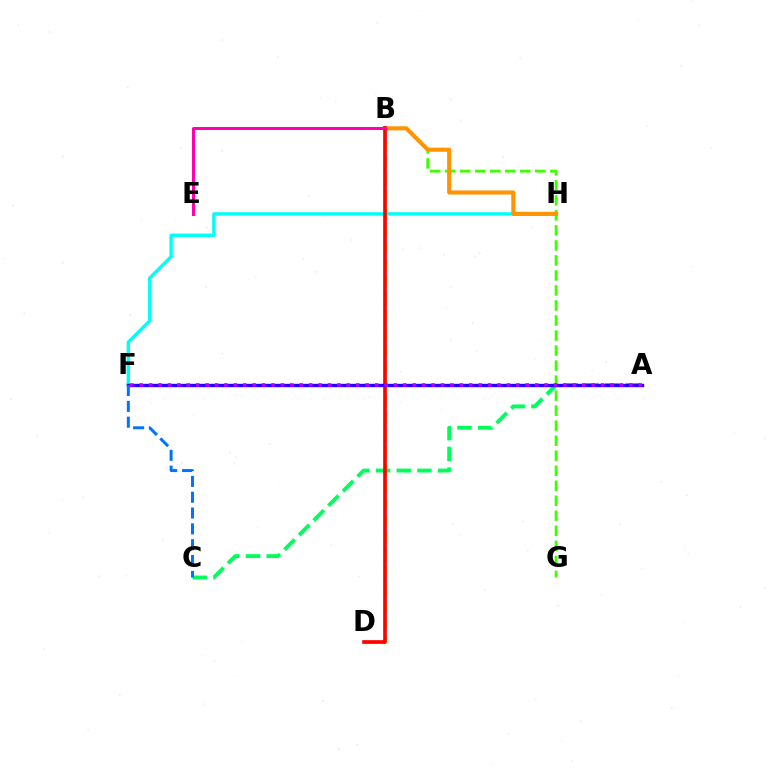{('B', 'D'): [{'color': '#d1ff00', 'line_style': 'dashed', 'thickness': 2.32}, {'color': '#ff0000', 'line_style': 'solid', 'thickness': 2.63}], ('B', 'G'): [{'color': '#3dff00', 'line_style': 'dashed', 'thickness': 2.04}], ('F', 'H'): [{'color': '#00fff6', 'line_style': 'solid', 'thickness': 2.43}], ('B', 'H'): [{'color': '#ff9400', 'line_style': 'solid', 'thickness': 2.94}], ('A', 'C'): [{'color': '#00ff5c', 'line_style': 'dashed', 'thickness': 2.81}], ('A', 'F'): [{'color': '#2500ff', 'line_style': 'solid', 'thickness': 2.42}, {'color': '#b900ff', 'line_style': 'dotted', 'thickness': 2.56}], ('C', 'F'): [{'color': '#0074ff', 'line_style': 'dashed', 'thickness': 2.15}], ('B', 'E'): [{'color': '#ff00ac', 'line_style': 'solid', 'thickness': 2.14}]}